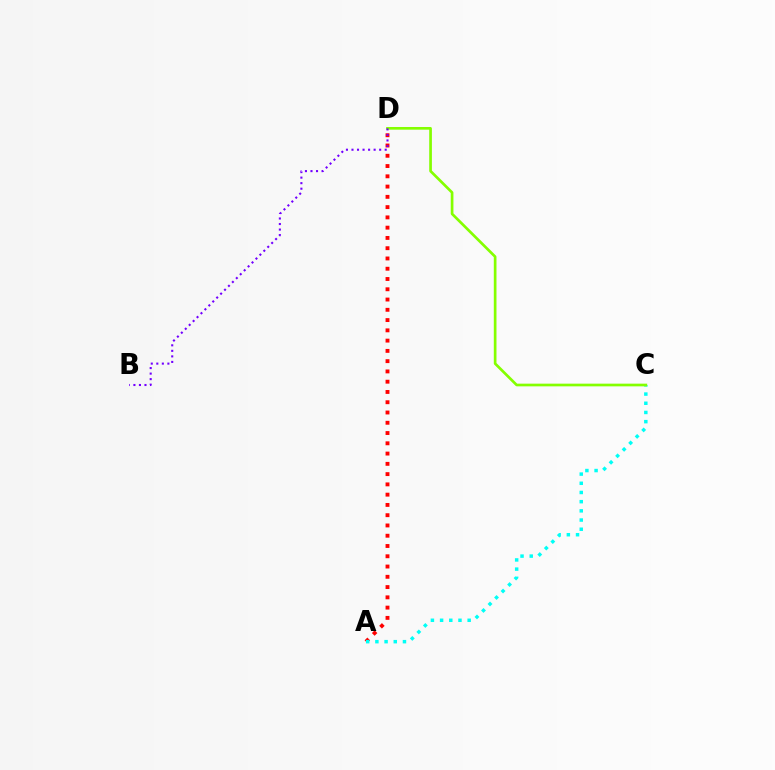{('A', 'D'): [{'color': '#ff0000', 'line_style': 'dotted', 'thickness': 2.79}], ('A', 'C'): [{'color': '#00fff6', 'line_style': 'dotted', 'thickness': 2.5}], ('C', 'D'): [{'color': '#84ff00', 'line_style': 'solid', 'thickness': 1.93}], ('B', 'D'): [{'color': '#7200ff', 'line_style': 'dotted', 'thickness': 1.5}]}